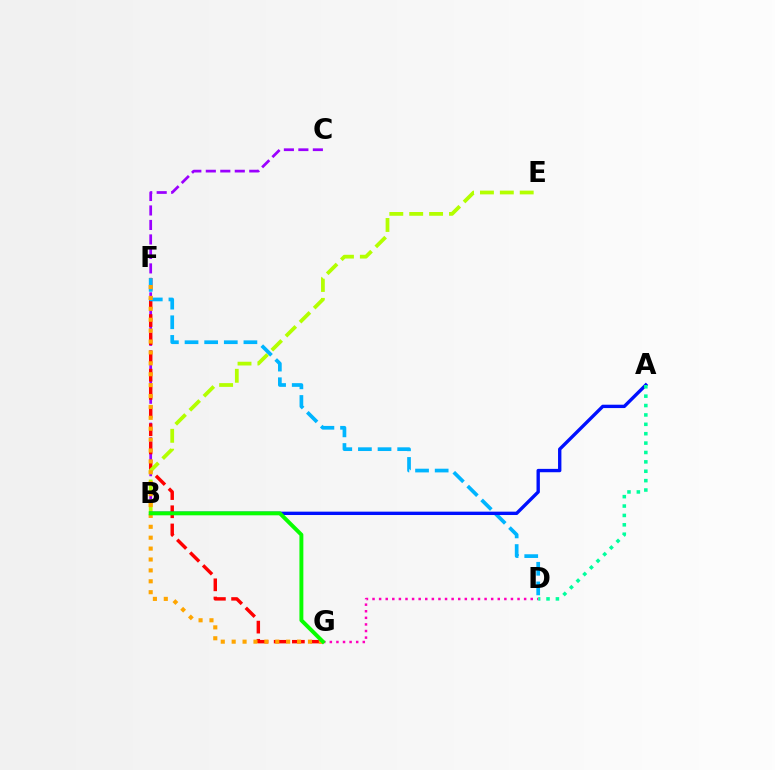{('B', 'C'): [{'color': '#9b00ff', 'line_style': 'dashed', 'thickness': 1.97}], ('F', 'G'): [{'color': '#ff0000', 'line_style': 'dashed', 'thickness': 2.47}, {'color': '#ffa500', 'line_style': 'dotted', 'thickness': 2.96}], ('D', 'F'): [{'color': '#00b5ff', 'line_style': 'dashed', 'thickness': 2.67}], ('B', 'E'): [{'color': '#b3ff00', 'line_style': 'dashed', 'thickness': 2.7}], ('D', 'G'): [{'color': '#ff00bd', 'line_style': 'dotted', 'thickness': 1.79}], ('A', 'B'): [{'color': '#0010ff', 'line_style': 'solid', 'thickness': 2.42}], ('A', 'D'): [{'color': '#00ff9d', 'line_style': 'dotted', 'thickness': 2.55}], ('B', 'G'): [{'color': '#08ff00', 'line_style': 'solid', 'thickness': 2.83}]}